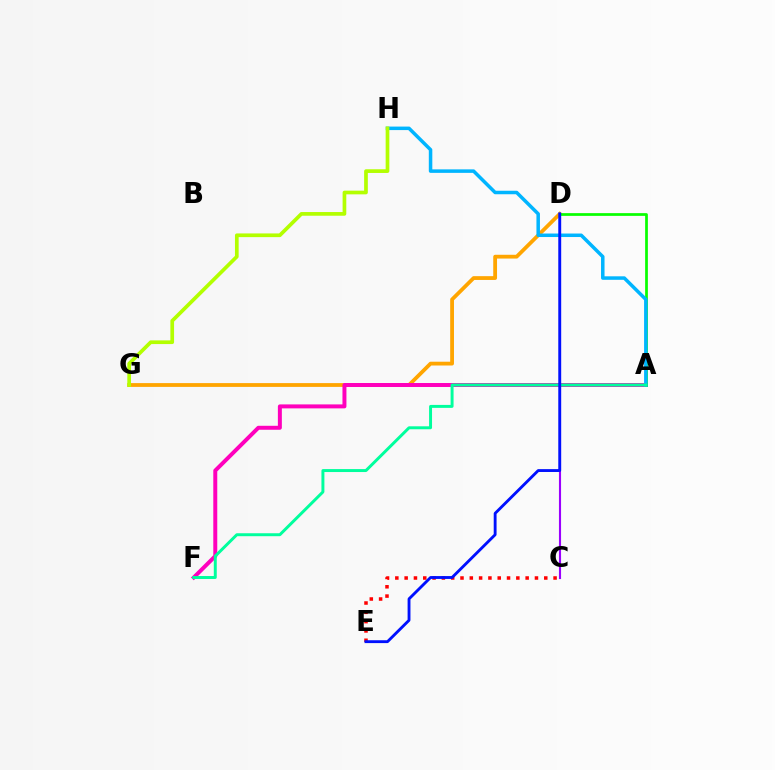{('D', 'G'): [{'color': '#ffa500', 'line_style': 'solid', 'thickness': 2.73}], ('A', 'F'): [{'color': '#ff00bd', 'line_style': 'solid', 'thickness': 2.86}, {'color': '#00ff9d', 'line_style': 'solid', 'thickness': 2.13}], ('C', 'D'): [{'color': '#9b00ff', 'line_style': 'solid', 'thickness': 1.53}], ('A', 'D'): [{'color': '#08ff00', 'line_style': 'solid', 'thickness': 1.97}], ('A', 'H'): [{'color': '#00b5ff', 'line_style': 'solid', 'thickness': 2.52}], ('C', 'E'): [{'color': '#ff0000', 'line_style': 'dotted', 'thickness': 2.53}], ('D', 'E'): [{'color': '#0010ff', 'line_style': 'solid', 'thickness': 2.06}], ('G', 'H'): [{'color': '#b3ff00', 'line_style': 'solid', 'thickness': 2.66}]}